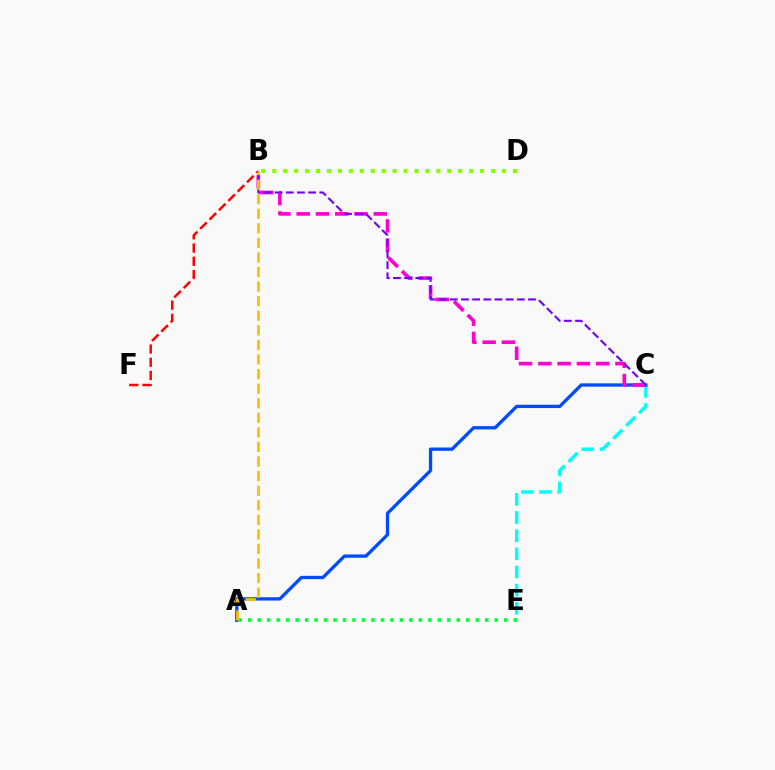{('C', 'E'): [{'color': '#00fff6', 'line_style': 'dashed', 'thickness': 2.46}], ('A', 'C'): [{'color': '#004bff', 'line_style': 'solid', 'thickness': 2.38}], ('A', 'E'): [{'color': '#00ff39', 'line_style': 'dotted', 'thickness': 2.58}], ('B', 'C'): [{'color': '#ff00cf', 'line_style': 'dashed', 'thickness': 2.62}, {'color': '#7200ff', 'line_style': 'dashed', 'thickness': 1.52}], ('B', 'F'): [{'color': '#ff0000', 'line_style': 'dashed', 'thickness': 1.8}], ('B', 'D'): [{'color': '#84ff00', 'line_style': 'dotted', 'thickness': 2.97}], ('A', 'B'): [{'color': '#ffbd00', 'line_style': 'dashed', 'thickness': 1.98}]}